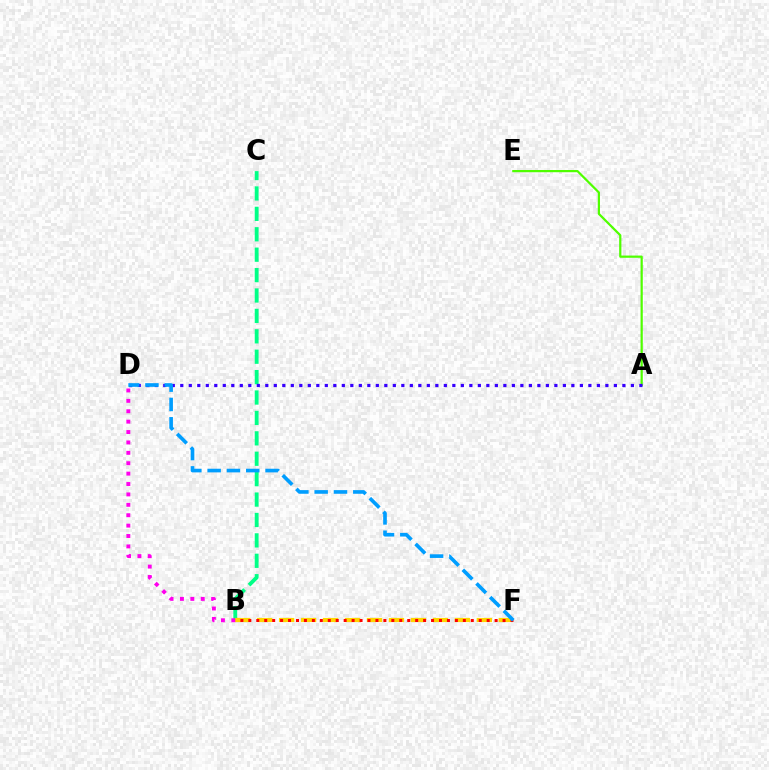{('B', 'C'): [{'color': '#00ff86', 'line_style': 'dashed', 'thickness': 2.77}], ('B', 'F'): [{'color': '#ffd500', 'line_style': 'dashed', 'thickness': 2.98}, {'color': '#ff0000', 'line_style': 'dotted', 'thickness': 2.16}], ('A', 'E'): [{'color': '#4fff00', 'line_style': 'solid', 'thickness': 1.6}], ('A', 'D'): [{'color': '#3700ff', 'line_style': 'dotted', 'thickness': 2.31}], ('B', 'D'): [{'color': '#ff00ed', 'line_style': 'dotted', 'thickness': 2.82}], ('D', 'F'): [{'color': '#009eff', 'line_style': 'dashed', 'thickness': 2.62}]}